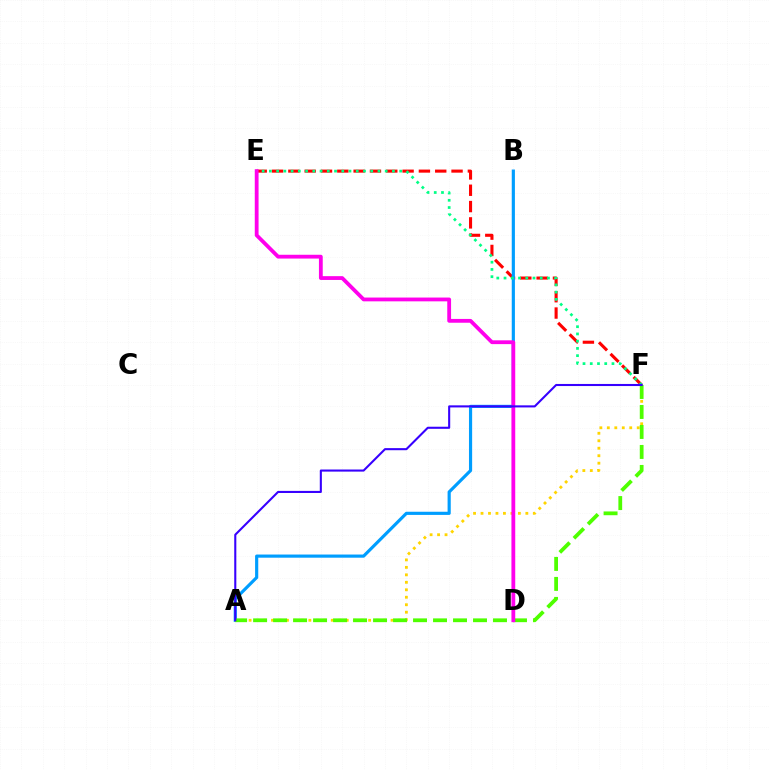{('E', 'F'): [{'color': '#ff0000', 'line_style': 'dashed', 'thickness': 2.22}, {'color': '#00ff86', 'line_style': 'dotted', 'thickness': 1.97}], ('A', 'B'): [{'color': '#009eff', 'line_style': 'solid', 'thickness': 2.28}], ('A', 'F'): [{'color': '#ffd500', 'line_style': 'dotted', 'thickness': 2.03}, {'color': '#4fff00', 'line_style': 'dashed', 'thickness': 2.72}, {'color': '#3700ff', 'line_style': 'solid', 'thickness': 1.5}], ('D', 'E'): [{'color': '#ff00ed', 'line_style': 'solid', 'thickness': 2.74}]}